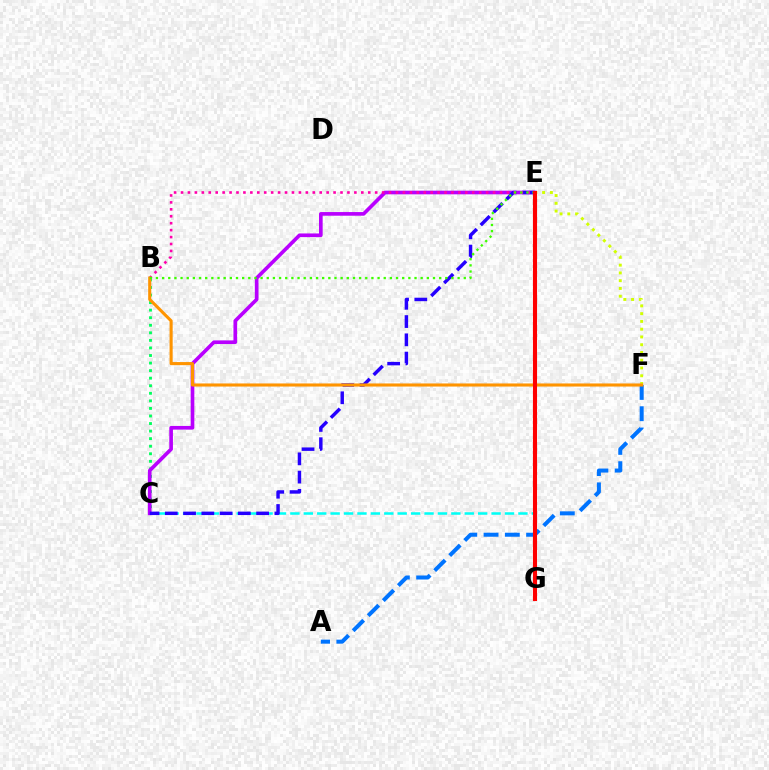{('B', 'C'): [{'color': '#00ff5c', 'line_style': 'dotted', 'thickness': 2.05}], ('C', 'G'): [{'color': '#00fff6', 'line_style': 'dashed', 'thickness': 1.82}], ('A', 'F'): [{'color': '#0074ff', 'line_style': 'dashed', 'thickness': 2.89}], ('C', 'E'): [{'color': '#b900ff', 'line_style': 'solid', 'thickness': 2.63}, {'color': '#2500ff', 'line_style': 'dashed', 'thickness': 2.48}], ('E', 'F'): [{'color': '#d1ff00', 'line_style': 'dotted', 'thickness': 2.11}], ('B', 'E'): [{'color': '#ff00ac', 'line_style': 'dotted', 'thickness': 1.88}, {'color': '#3dff00', 'line_style': 'dotted', 'thickness': 1.67}], ('B', 'F'): [{'color': '#ff9400', 'line_style': 'solid', 'thickness': 2.23}], ('E', 'G'): [{'color': '#ff0000', 'line_style': 'solid', 'thickness': 2.95}]}